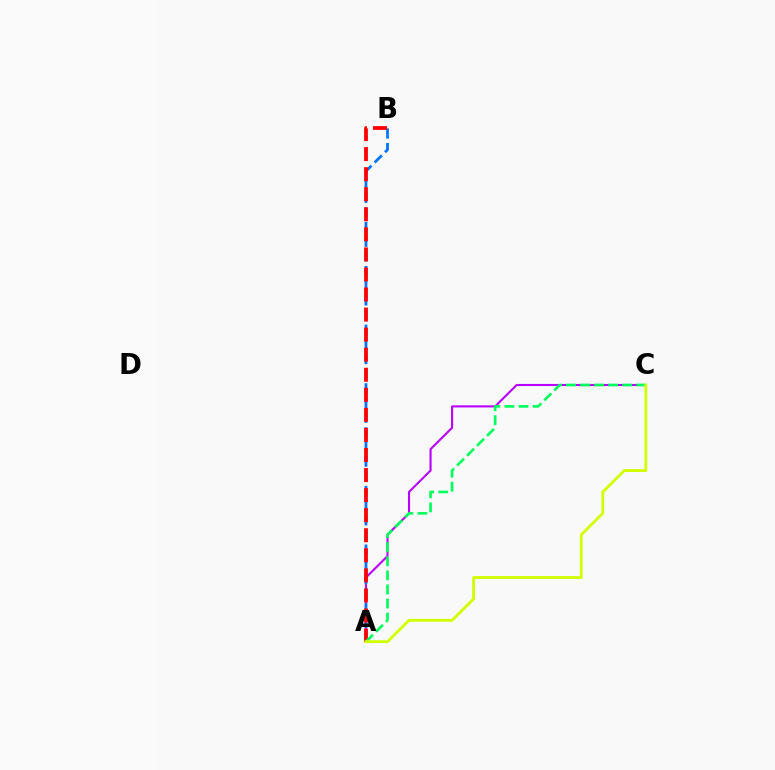{('A', 'C'): [{'color': '#b900ff', 'line_style': 'solid', 'thickness': 1.51}, {'color': '#00ff5c', 'line_style': 'dashed', 'thickness': 1.91}, {'color': '#d1ff00', 'line_style': 'solid', 'thickness': 2.06}], ('A', 'B'): [{'color': '#0074ff', 'line_style': 'dashed', 'thickness': 1.99}, {'color': '#ff0000', 'line_style': 'dashed', 'thickness': 2.72}]}